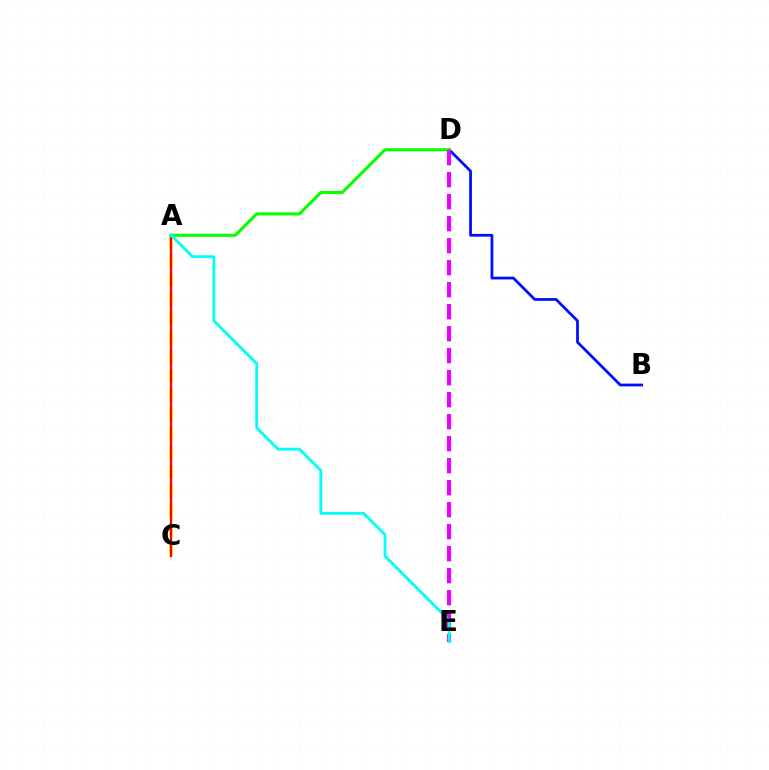{('B', 'D'): [{'color': '#0010ff', 'line_style': 'solid', 'thickness': 2.0}], ('A', 'C'): [{'color': '#fcf500', 'line_style': 'dashed', 'thickness': 2.61}, {'color': '#ff0000', 'line_style': 'solid', 'thickness': 1.68}], ('A', 'D'): [{'color': '#08ff00', 'line_style': 'solid', 'thickness': 2.22}], ('D', 'E'): [{'color': '#ee00ff', 'line_style': 'dashed', 'thickness': 2.99}], ('A', 'E'): [{'color': '#00fff6', 'line_style': 'solid', 'thickness': 2.03}]}